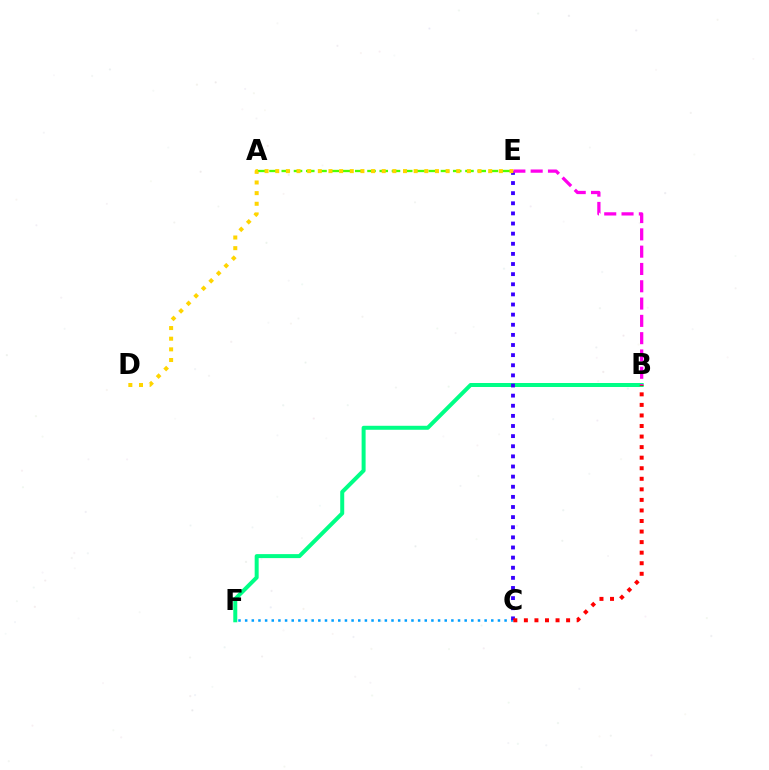{('A', 'E'): [{'color': '#4fff00', 'line_style': 'dashed', 'thickness': 1.66}], ('B', 'F'): [{'color': '#00ff86', 'line_style': 'solid', 'thickness': 2.87}], ('C', 'F'): [{'color': '#009eff', 'line_style': 'dotted', 'thickness': 1.81}], ('C', 'E'): [{'color': '#3700ff', 'line_style': 'dotted', 'thickness': 2.75}], ('B', 'E'): [{'color': '#ff00ed', 'line_style': 'dashed', 'thickness': 2.35}], ('D', 'E'): [{'color': '#ffd500', 'line_style': 'dotted', 'thickness': 2.89}], ('B', 'C'): [{'color': '#ff0000', 'line_style': 'dotted', 'thickness': 2.87}]}